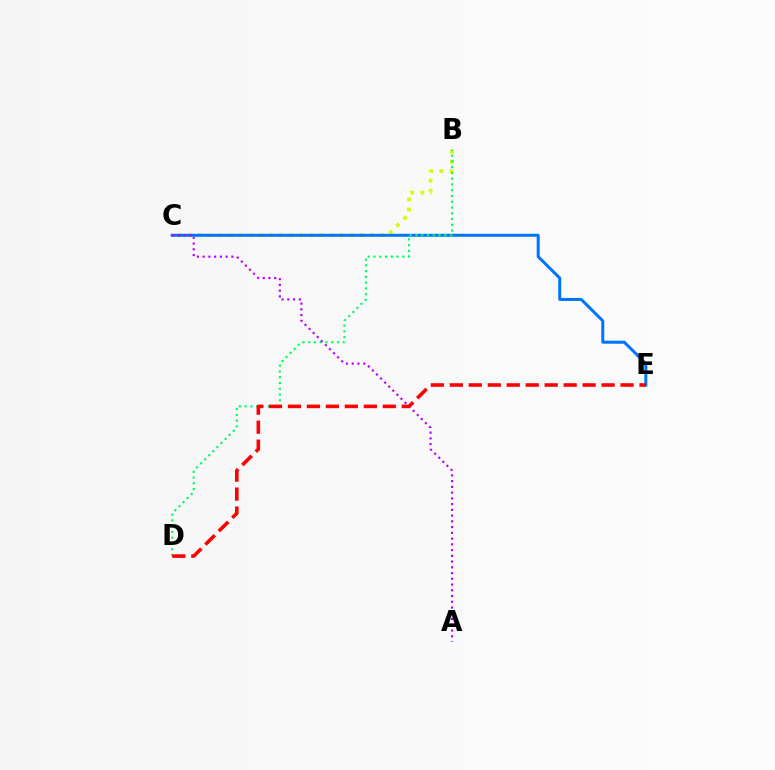{('B', 'C'): [{'color': '#d1ff00', 'line_style': 'dotted', 'thickness': 2.74}], ('C', 'E'): [{'color': '#0074ff', 'line_style': 'solid', 'thickness': 2.16}], ('B', 'D'): [{'color': '#00ff5c', 'line_style': 'dotted', 'thickness': 1.57}], ('A', 'C'): [{'color': '#b900ff', 'line_style': 'dotted', 'thickness': 1.56}], ('D', 'E'): [{'color': '#ff0000', 'line_style': 'dashed', 'thickness': 2.58}]}